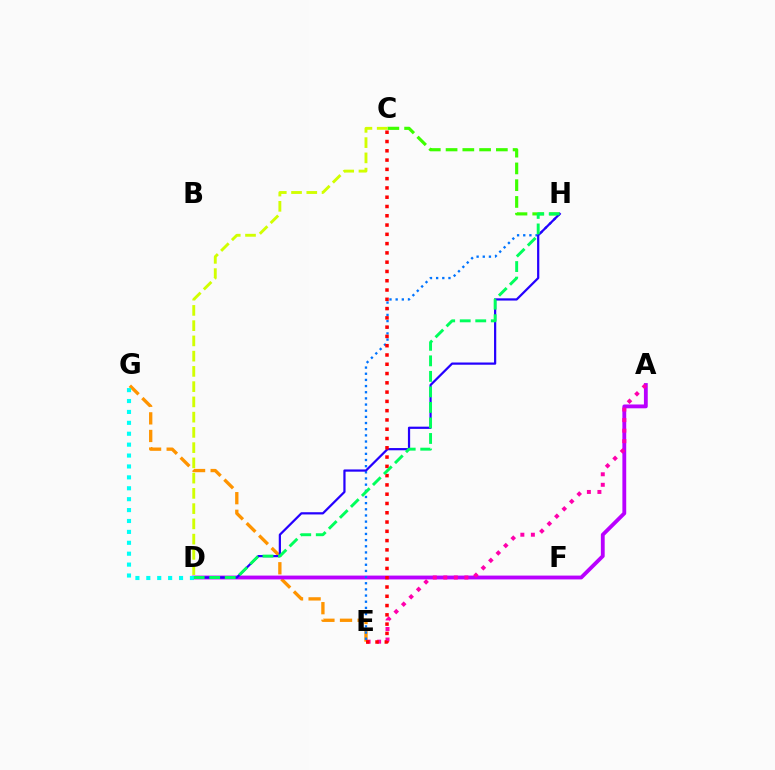{('C', 'H'): [{'color': '#3dff00', 'line_style': 'dashed', 'thickness': 2.28}], ('E', 'G'): [{'color': '#ff9400', 'line_style': 'dashed', 'thickness': 2.39}], ('A', 'D'): [{'color': '#b900ff', 'line_style': 'solid', 'thickness': 2.76}], ('A', 'E'): [{'color': '#ff00ac', 'line_style': 'dotted', 'thickness': 2.86}], ('E', 'H'): [{'color': '#0074ff', 'line_style': 'dotted', 'thickness': 1.67}], ('C', 'D'): [{'color': '#d1ff00', 'line_style': 'dashed', 'thickness': 2.07}], ('D', 'H'): [{'color': '#2500ff', 'line_style': 'solid', 'thickness': 1.6}, {'color': '#00ff5c', 'line_style': 'dashed', 'thickness': 2.11}], ('D', 'G'): [{'color': '#00fff6', 'line_style': 'dotted', 'thickness': 2.96}], ('C', 'E'): [{'color': '#ff0000', 'line_style': 'dotted', 'thickness': 2.52}]}